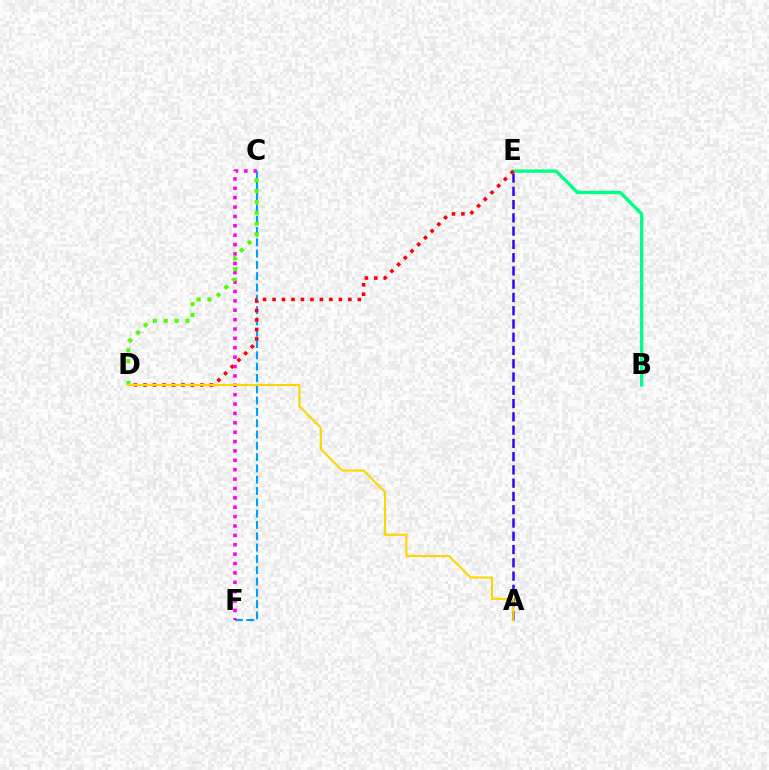{('B', 'E'): [{'color': '#00ff86', 'line_style': 'solid', 'thickness': 2.4}], ('A', 'E'): [{'color': '#3700ff', 'line_style': 'dashed', 'thickness': 1.8}], ('C', 'F'): [{'color': '#009eff', 'line_style': 'dashed', 'thickness': 1.54}, {'color': '#ff00ed', 'line_style': 'dotted', 'thickness': 2.55}], ('D', 'E'): [{'color': '#ff0000', 'line_style': 'dotted', 'thickness': 2.57}], ('C', 'D'): [{'color': '#4fff00', 'line_style': 'dotted', 'thickness': 2.95}], ('A', 'D'): [{'color': '#ffd500', 'line_style': 'solid', 'thickness': 1.51}]}